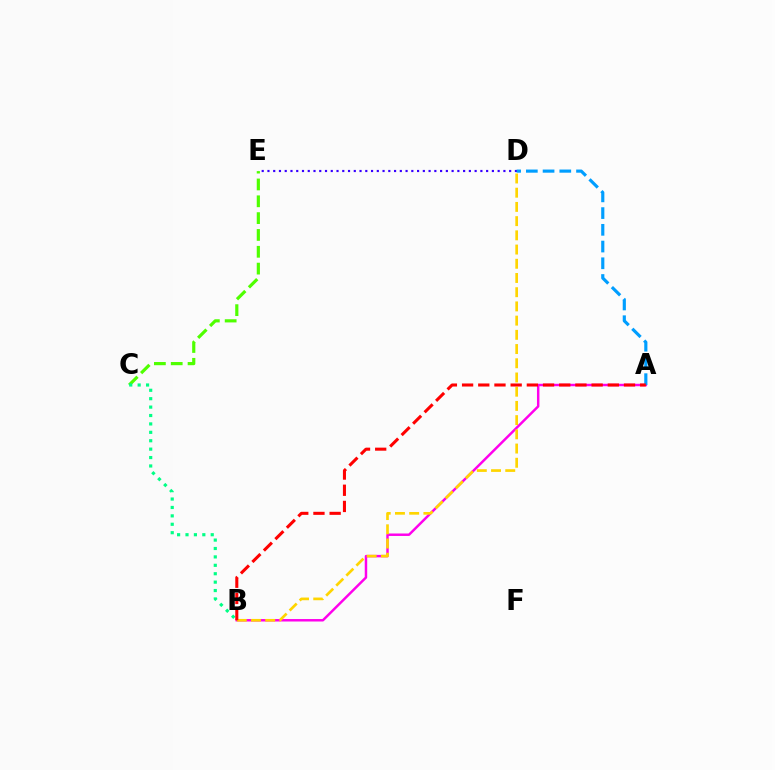{('A', 'B'): [{'color': '#ff00ed', 'line_style': 'solid', 'thickness': 1.77}, {'color': '#ff0000', 'line_style': 'dashed', 'thickness': 2.2}], ('C', 'E'): [{'color': '#4fff00', 'line_style': 'dashed', 'thickness': 2.29}], ('D', 'E'): [{'color': '#3700ff', 'line_style': 'dotted', 'thickness': 1.56}], ('B', 'D'): [{'color': '#ffd500', 'line_style': 'dashed', 'thickness': 1.93}], ('A', 'D'): [{'color': '#009eff', 'line_style': 'dashed', 'thickness': 2.27}], ('B', 'C'): [{'color': '#00ff86', 'line_style': 'dotted', 'thickness': 2.28}]}